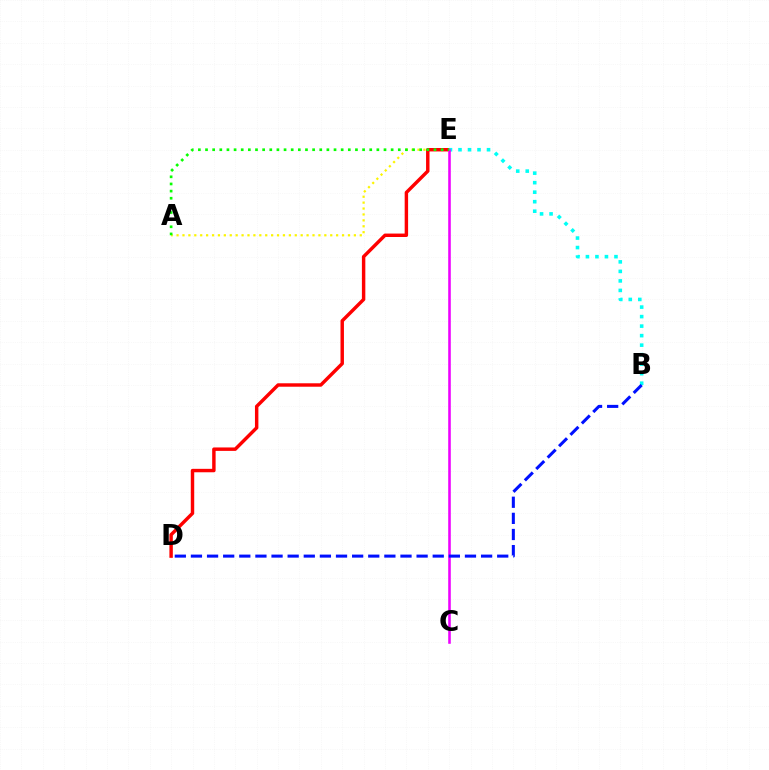{('A', 'E'): [{'color': '#fcf500', 'line_style': 'dotted', 'thickness': 1.61}, {'color': '#08ff00', 'line_style': 'dotted', 'thickness': 1.94}], ('D', 'E'): [{'color': '#ff0000', 'line_style': 'solid', 'thickness': 2.47}], ('B', 'E'): [{'color': '#00fff6', 'line_style': 'dotted', 'thickness': 2.59}], ('C', 'E'): [{'color': '#ee00ff', 'line_style': 'solid', 'thickness': 1.85}], ('B', 'D'): [{'color': '#0010ff', 'line_style': 'dashed', 'thickness': 2.19}]}